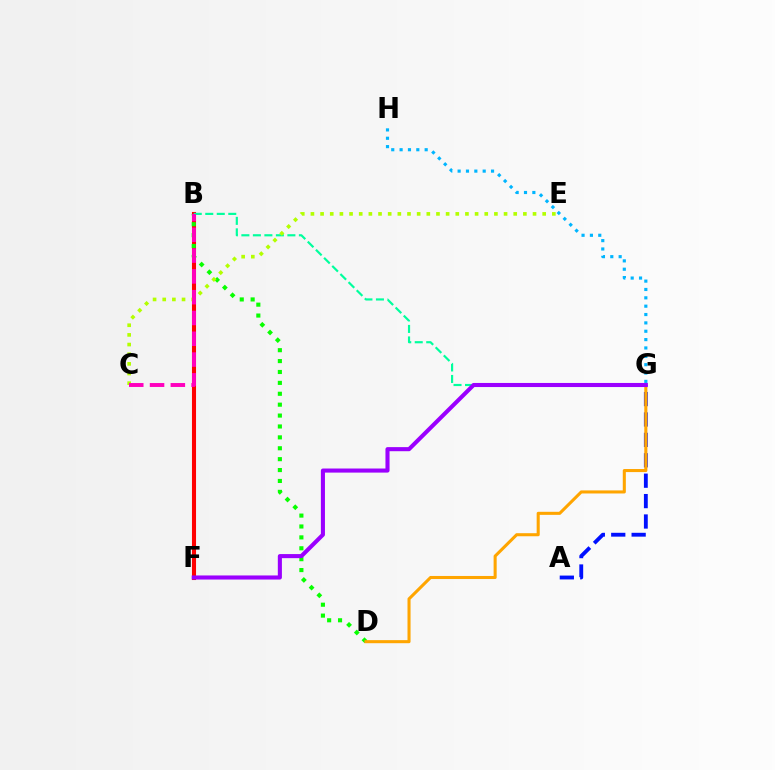{('B', 'F'): [{'color': '#ff0000', 'line_style': 'solid', 'thickness': 2.93}], ('B', 'D'): [{'color': '#08ff00', 'line_style': 'dotted', 'thickness': 2.96}], ('A', 'G'): [{'color': '#0010ff', 'line_style': 'dashed', 'thickness': 2.77}], ('B', 'G'): [{'color': '#00ff9d', 'line_style': 'dashed', 'thickness': 1.56}], ('D', 'G'): [{'color': '#ffa500', 'line_style': 'solid', 'thickness': 2.2}], ('C', 'E'): [{'color': '#b3ff00', 'line_style': 'dotted', 'thickness': 2.62}], ('G', 'H'): [{'color': '#00b5ff', 'line_style': 'dotted', 'thickness': 2.27}], ('B', 'C'): [{'color': '#ff00bd', 'line_style': 'dashed', 'thickness': 2.82}], ('F', 'G'): [{'color': '#9b00ff', 'line_style': 'solid', 'thickness': 2.94}]}